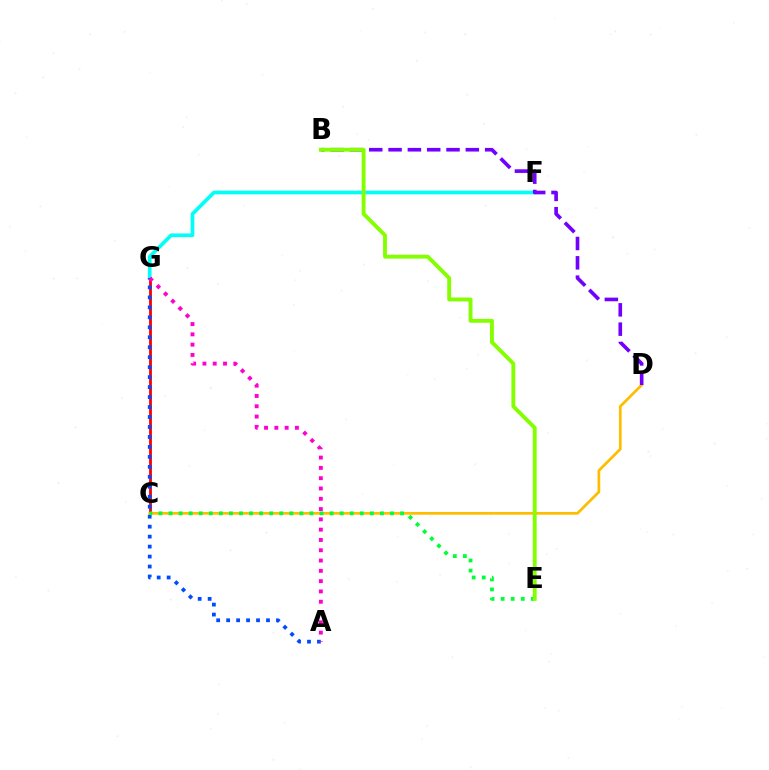{('C', 'G'): [{'color': '#ff0000', 'line_style': 'solid', 'thickness': 2.02}], ('F', 'G'): [{'color': '#00fff6', 'line_style': 'solid', 'thickness': 2.66}], ('A', 'G'): [{'color': '#004bff', 'line_style': 'dotted', 'thickness': 2.71}, {'color': '#ff00cf', 'line_style': 'dotted', 'thickness': 2.8}], ('C', 'D'): [{'color': '#ffbd00', 'line_style': 'solid', 'thickness': 1.97}], ('B', 'D'): [{'color': '#7200ff', 'line_style': 'dashed', 'thickness': 2.62}], ('C', 'E'): [{'color': '#00ff39', 'line_style': 'dotted', 'thickness': 2.73}], ('B', 'E'): [{'color': '#84ff00', 'line_style': 'solid', 'thickness': 2.79}]}